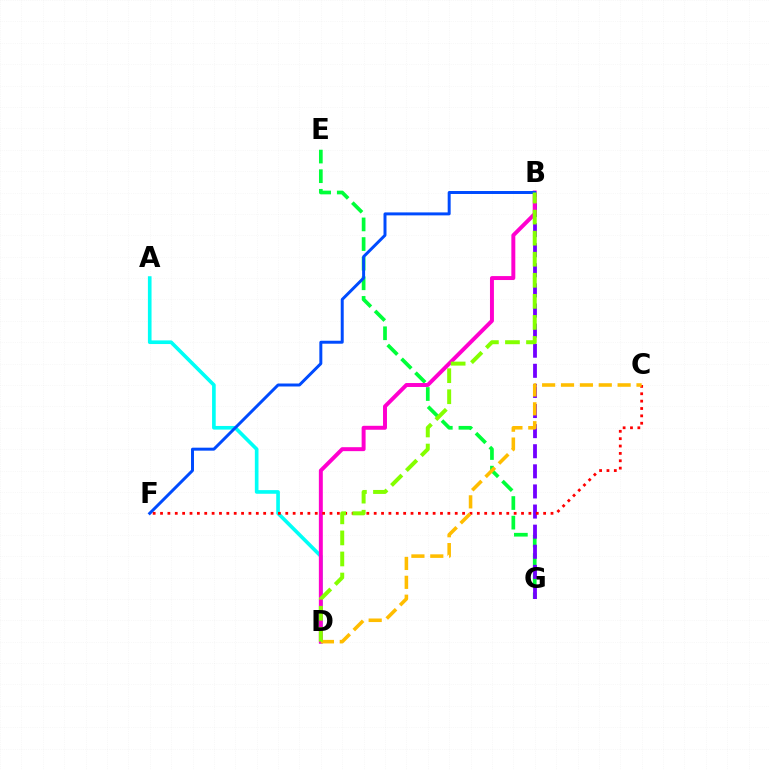{('E', 'G'): [{'color': '#00ff39', 'line_style': 'dashed', 'thickness': 2.67}], ('A', 'D'): [{'color': '#00fff6', 'line_style': 'solid', 'thickness': 2.62}], ('B', 'G'): [{'color': '#7200ff', 'line_style': 'dashed', 'thickness': 2.73}], ('B', 'D'): [{'color': '#ff00cf', 'line_style': 'solid', 'thickness': 2.85}, {'color': '#84ff00', 'line_style': 'dashed', 'thickness': 2.86}], ('B', 'F'): [{'color': '#004bff', 'line_style': 'solid', 'thickness': 2.14}], ('C', 'F'): [{'color': '#ff0000', 'line_style': 'dotted', 'thickness': 2.0}], ('C', 'D'): [{'color': '#ffbd00', 'line_style': 'dashed', 'thickness': 2.56}]}